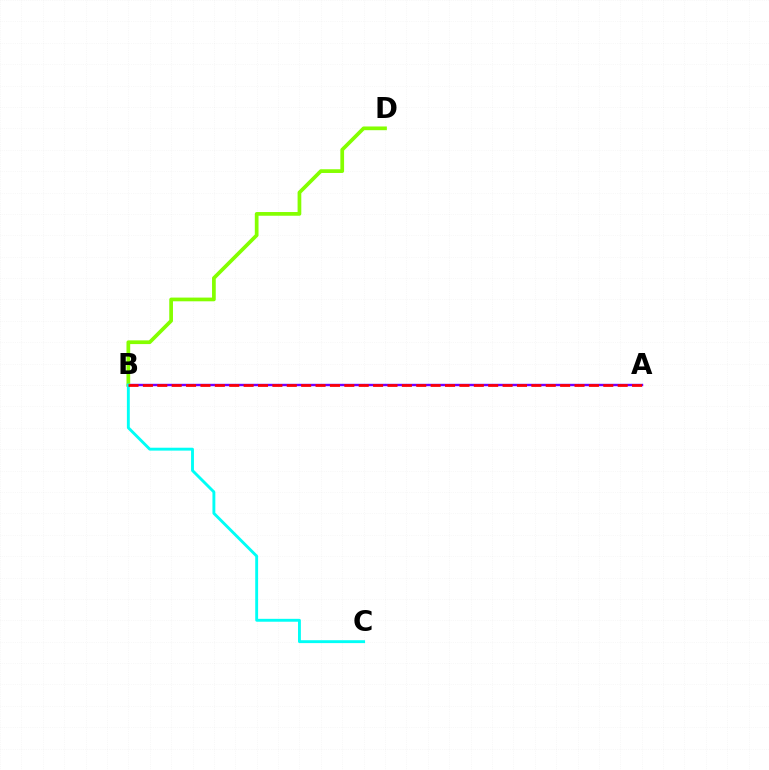{('A', 'B'): [{'color': '#7200ff', 'line_style': 'solid', 'thickness': 1.74}, {'color': '#ff0000', 'line_style': 'dashed', 'thickness': 1.95}], ('B', 'D'): [{'color': '#84ff00', 'line_style': 'solid', 'thickness': 2.68}], ('B', 'C'): [{'color': '#00fff6', 'line_style': 'solid', 'thickness': 2.08}]}